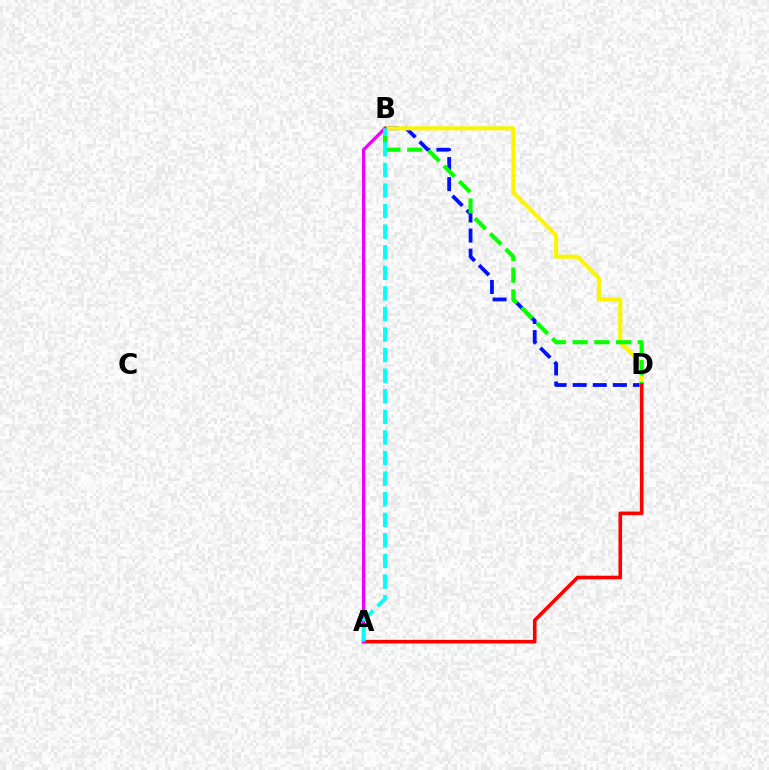{('B', 'D'): [{'color': '#0010ff', 'line_style': 'dashed', 'thickness': 2.73}, {'color': '#fcf500', 'line_style': 'solid', 'thickness': 2.94}, {'color': '#08ff00', 'line_style': 'dashed', 'thickness': 2.95}], ('A', 'D'): [{'color': '#ff0000', 'line_style': 'solid', 'thickness': 2.59}], ('A', 'B'): [{'color': '#ee00ff', 'line_style': 'solid', 'thickness': 2.35}, {'color': '#00fff6', 'line_style': 'dashed', 'thickness': 2.8}]}